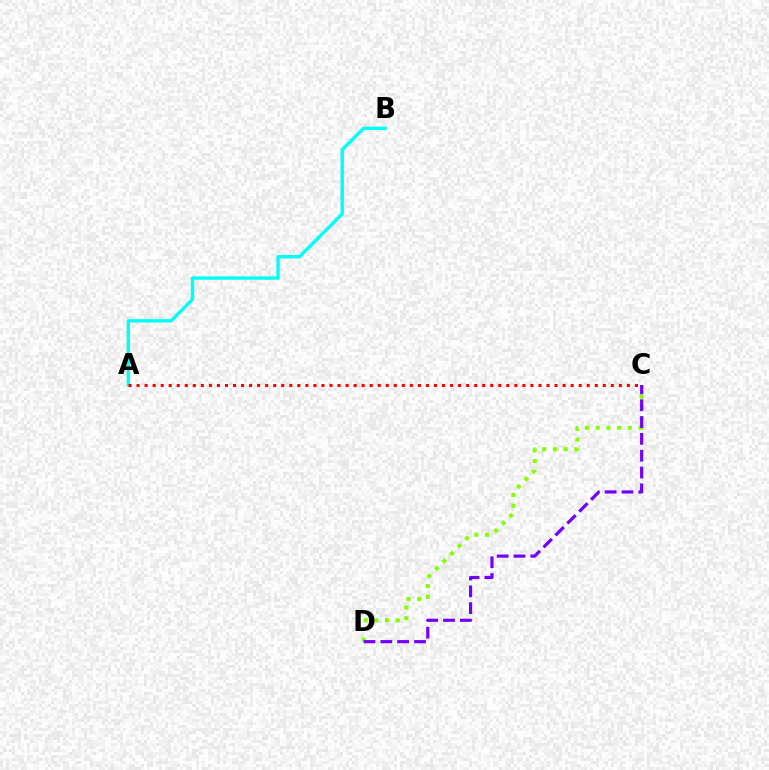{('C', 'D'): [{'color': '#84ff00', 'line_style': 'dotted', 'thickness': 2.91}, {'color': '#7200ff', 'line_style': 'dashed', 'thickness': 2.29}], ('A', 'B'): [{'color': '#00fff6', 'line_style': 'solid', 'thickness': 2.43}], ('A', 'C'): [{'color': '#ff0000', 'line_style': 'dotted', 'thickness': 2.18}]}